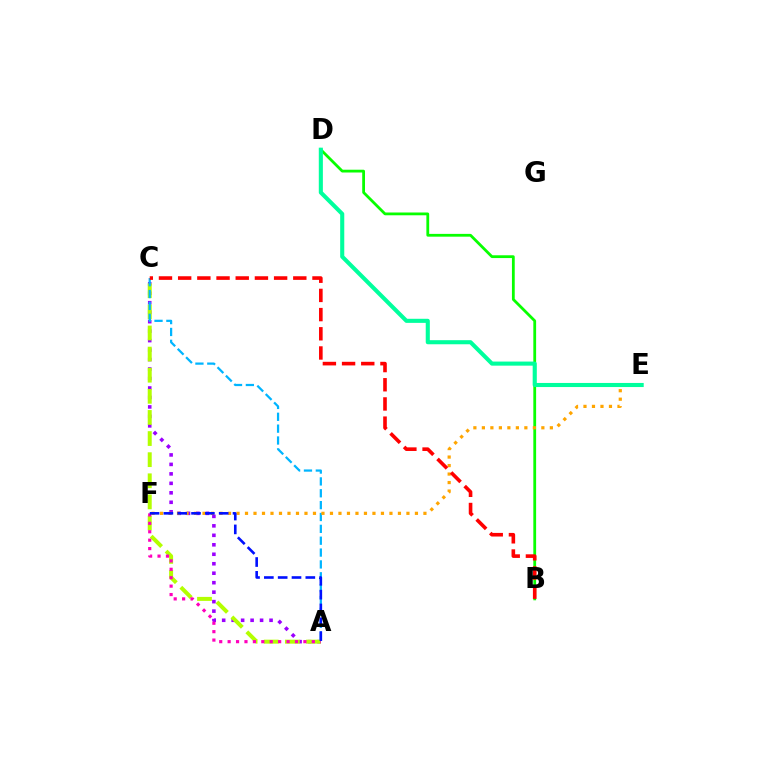{('A', 'C'): [{'color': '#9b00ff', 'line_style': 'dotted', 'thickness': 2.57}, {'color': '#b3ff00', 'line_style': 'dashed', 'thickness': 2.87}, {'color': '#00b5ff', 'line_style': 'dashed', 'thickness': 1.61}], ('A', 'F'): [{'color': '#ff00bd', 'line_style': 'dotted', 'thickness': 2.29}, {'color': '#0010ff', 'line_style': 'dashed', 'thickness': 1.88}], ('B', 'D'): [{'color': '#08ff00', 'line_style': 'solid', 'thickness': 2.01}], ('E', 'F'): [{'color': '#ffa500', 'line_style': 'dotted', 'thickness': 2.31}], ('D', 'E'): [{'color': '#00ff9d', 'line_style': 'solid', 'thickness': 2.94}], ('B', 'C'): [{'color': '#ff0000', 'line_style': 'dashed', 'thickness': 2.61}]}